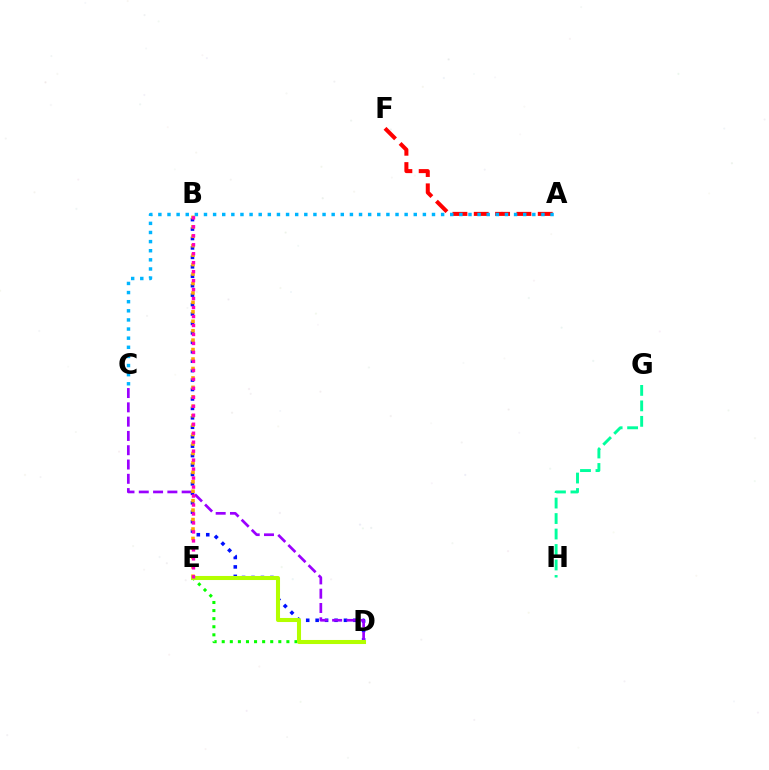{('D', 'E'): [{'color': '#08ff00', 'line_style': 'dotted', 'thickness': 2.2}, {'color': '#b3ff00', 'line_style': 'solid', 'thickness': 2.93}], ('B', 'D'): [{'color': '#0010ff', 'line_style': 'dotted', 'thickness': 2.56}], ('C', 'D'): [{'color': '#9b00ff', 'line_style': 'dashed', 'thickness': 1.94}], ('G', 'H'): [{'color': '#00ff9d', 'line_style': 'dashed', 'thickness': 2.1}], ('B', 'E'): [{'color': '#ffa500', 'line_style': 'dotted', 'thickness': 2.57}, {'color': '#ff00bd', 'line_style': 'dotted', 'thickness': 2.44}], ('A', 'F'): [{'color': '#ff0000', 'line_style': 'dashed', 'thickness': 2.9}], ('A', 'C'): [{'color': '#00b5ff', 'line_style': 'dotted', 'thickness': 2.48}]}